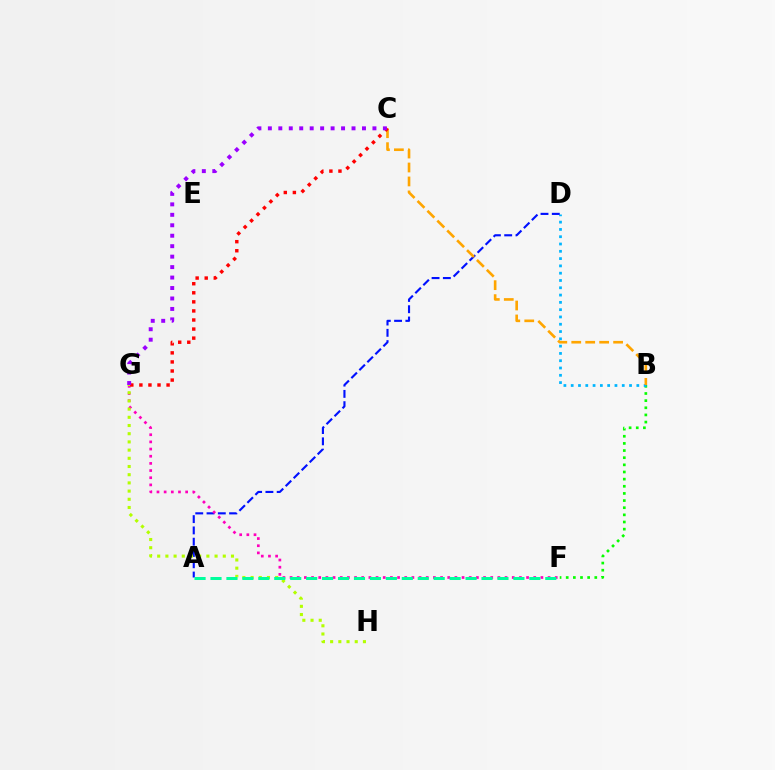{('B', 'F'): [{'color': '#08ff00', 'line_style': 'dotted', 'thickness': 1.94}], ('B', 'D'): [{'color': '#00b5ff', 'line_style': 'dotted', 'thickness': 1.98}], ('A', 'D'): [{'color': '#0010ff', 'line_style': 'dashed', 'thickness': 1.53}], ('F', 'G'): [{'color': '#ff00bd', 'line_style': 'dotted', 'thickness': 1.95}], ('B', 'C'): [{'color': '#ffa500', 'line_style': 'dashed', 'thickness': 1.9}], ('G', 'H'): [{'color': '#b3ff00', 'line_style': 'dotted', 'thickness': 2.23}], ('C', 'G'): [{'color': '#ff0000', 'line_style': 'dotted', 'thickness': 2.46}, {'color': '#9b00ff', 'line_style': 'dotted', 'thickness': 2.84}], ('A', 'F'): [{'color': '#00ff9d', 'line_style': 'dashed', 'thickness': 2.17}]}